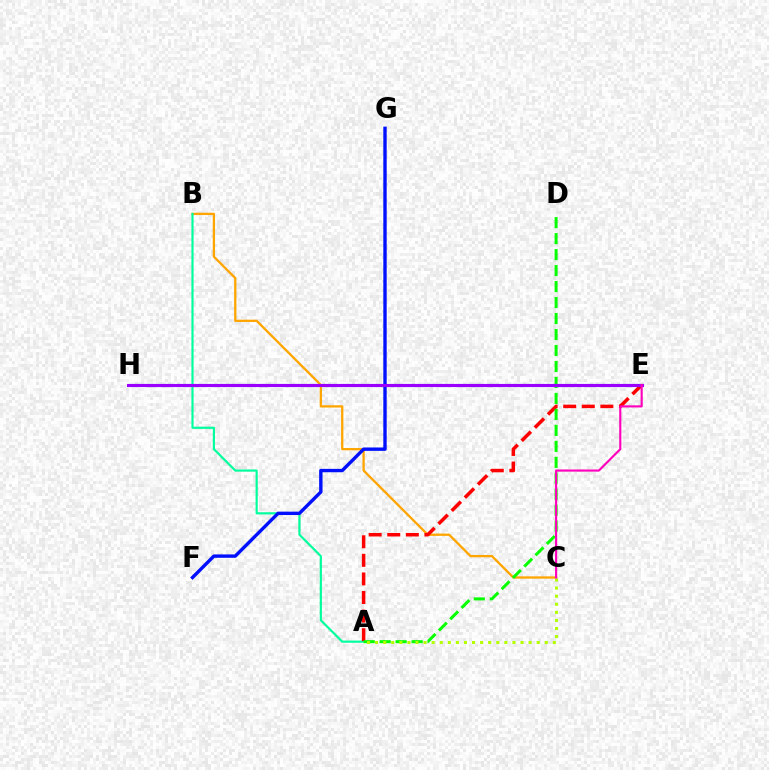{('B', 'C'): [{'color': '#ffa500', 'line_style': 'solid', 'thickness': 1.64}], ('A', 'B'): [{'color': '#00ff9d', 'line_style': 'solid', 'thickness': 1.57}], ('A', 'E'): [{'color': '#ff0000', 'line_style': 'dashed', 'thickness': 2.52}], ('A', 'D'): [{'color': '#08ff00', 'line_style': 'dashed', 'thickness': 2.17}], ('F', 'G'): [{'color': '#0010ff', 'line_style': 'solid', 'thickness': 2.44}], ('E', 'H'): [{'color': '#00b5ff', 'line_style': 'dashed', 'thickness': 2.22}, {'color': '#9b00ff', 'line_style': 'solid', 'thickness': 2.24}], ('A', 'C'): [{'color': '#b3ff00', 'line_style': 'dotted', 'thickness': 2.2}], ('C', 'E'): [{'color': '#ff00bd', 'line_style': 'solid', 'thickness': 1.53}]}